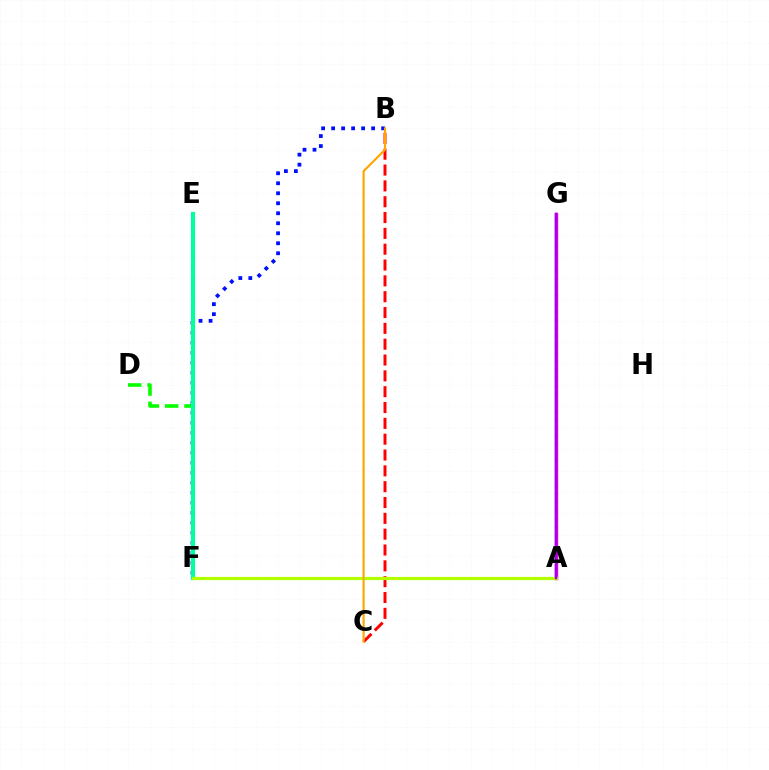{('D', 'F'): [{'color': '#08ff00', 'line_style': 'dashed', 'thickness': 2.62}], ('A', 'G'): [{'color': '#00b5ff', 'line_style': 'dotted', 'thickness': 2.25}, {'color': '#ff00bd', 'line_style': 'solid', 'thickness': 2.46}, {'color': '#9b00ff', 'line_style': 'solid', 'thickness': 1.79}], ('B', 'F'): [{'color': '#0010ff', 'line_style': 'dotted', 'thickness': 2.72}], ('B', 'C'): [{'color': '#ff0000', 'line_style': 'dashed', 'thickness': 2.15}, {'color': '#ffa500', 'line_style': 'solid', 'thickness': 1.54}], ('E', 'F'): [{'color': '#00ff9d', 'line_style': 'solid', 'thickness': 3.0}], ('A', 'F'): [{'color': '#b3ff00', 'line_style': 'solid', 'thickness': 2.29}]}